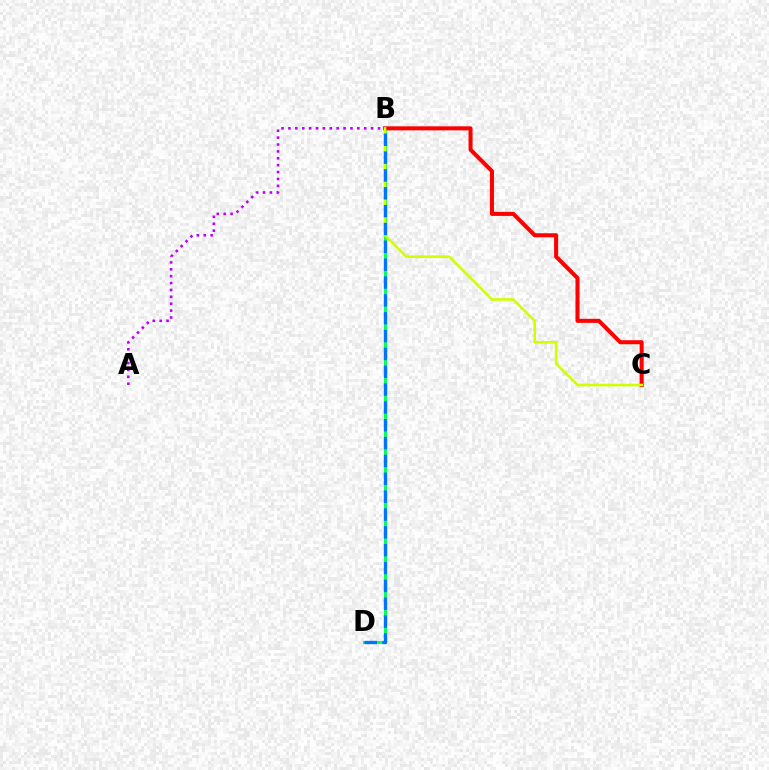{('A', 'B'): [{'color': '#b900ff', 'line_style': 'dotted', 'thickness': 1.87}], ('B', 'D'): [{'color': '#00ff5c', 'line_style': 'solid', 'thickness': 2.13}, {'color': '#0074ff', 'line_style': 'dashed', 'thickness': 2.42}], ('B', 'C'): [{'color': '#ff0000', 'line_style': 'solid', 'thickness': 2.92}, {'color': '#d1ff00', 'line_style': 'solid', 'thickness': 1.88}]}